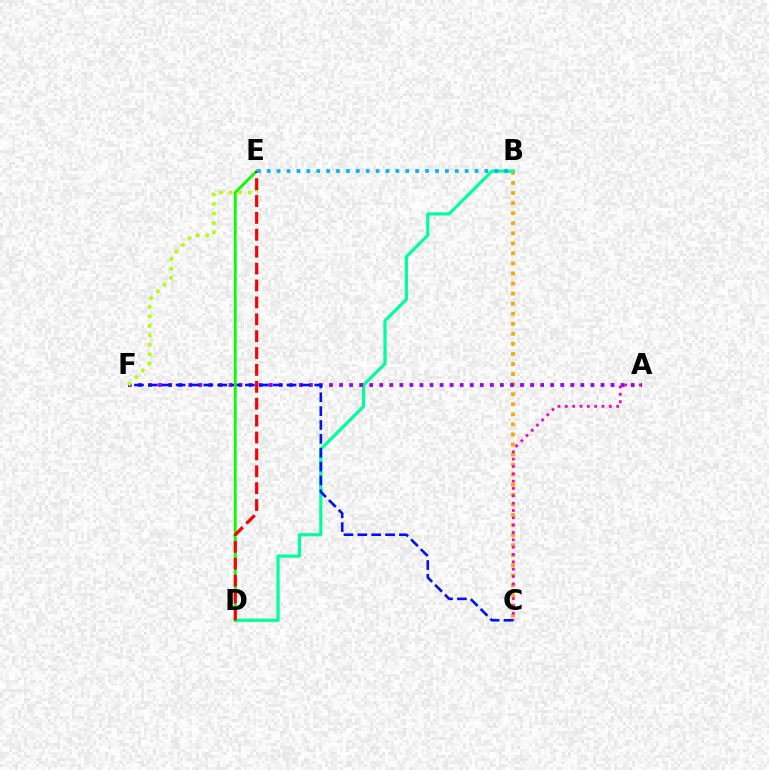{('B', 'C'): [{'color': '#ffa500', 'line_style': 'dotted', 'thickness': 2.73}], ('A', 'C'): [{'color': '#ff00bd', 'line_style': 'dotted', 'thickness': 1.99}], ('B', 'D'): [{'color': '#00ff9d', 'line_style': 'solid', 'thickness': 2.29}], ('A', 'F'): [{'color': '#9b00ff', 'line_style': 'dotted', 'thickness': 2.73}], ('C', 'F'): [{'color': '#0010ff', 'line_style': 'dashed', 'thickness': 1.88}], ('D', 'E'): [{'color': '#08ff00', 'line_style': 'solid', 'thickness': 2.01}, {'color': '#ff0000', 'line_style': 'dashed', 'thickness': 2.29}], ('E', 'F'): [{'color': '#b3ff00', 'line_style': 'dotted', 'thickness': 2.57}], ('B', 'E'): [{'color': '#00b5ff', 'line_style': 'dotted', 'thickness': 2.69}]}